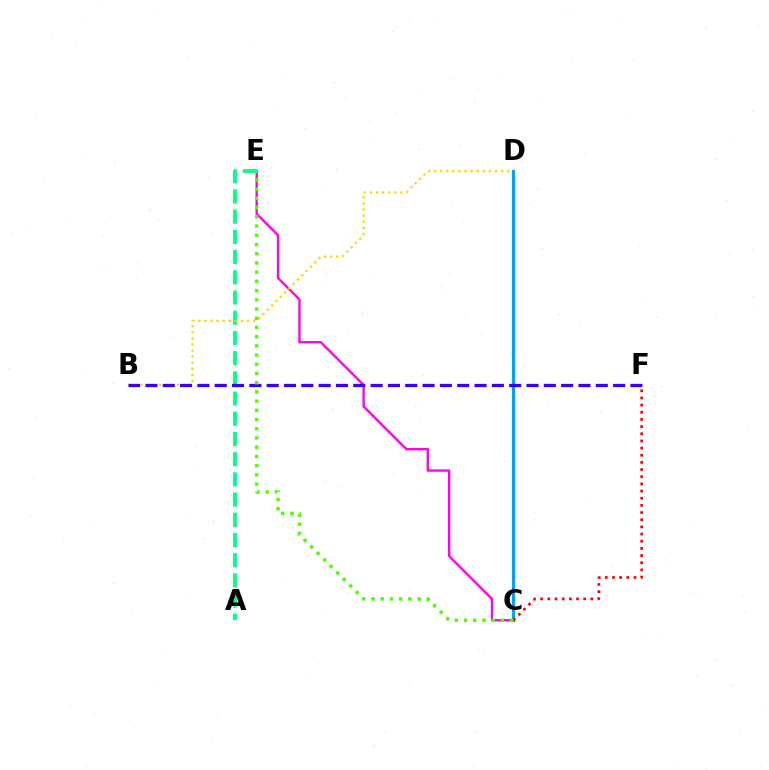{('C', 'E'): [{'color': '#ff00ed', 'line_style': 'solid', 'thickness': 1.68}, {'color': '#4fff00', 'line_style': 'dotted', 'thickness': 2.5}], ('A', 'E'): [{'color': '#00ff86', 'line_style': 'dashed', 'thickness': 2.75}], ('C', 'D'): [{'color': '#009eff', 'line_style': 'solid', 'thickness': 2.24}], ('B', 'D'): [{'color': '#ffd500', 'line_style': 'dotted', 'thickness': 1.66}], ('B', 'F'): [{'color': '#3700ff', 'line_style': 'dashed', 'thickness': 2.35}], ('C', 'F'): [{'color': '#ff0000', 'line_style': 'dotted', 'thickness': 1.95}]}